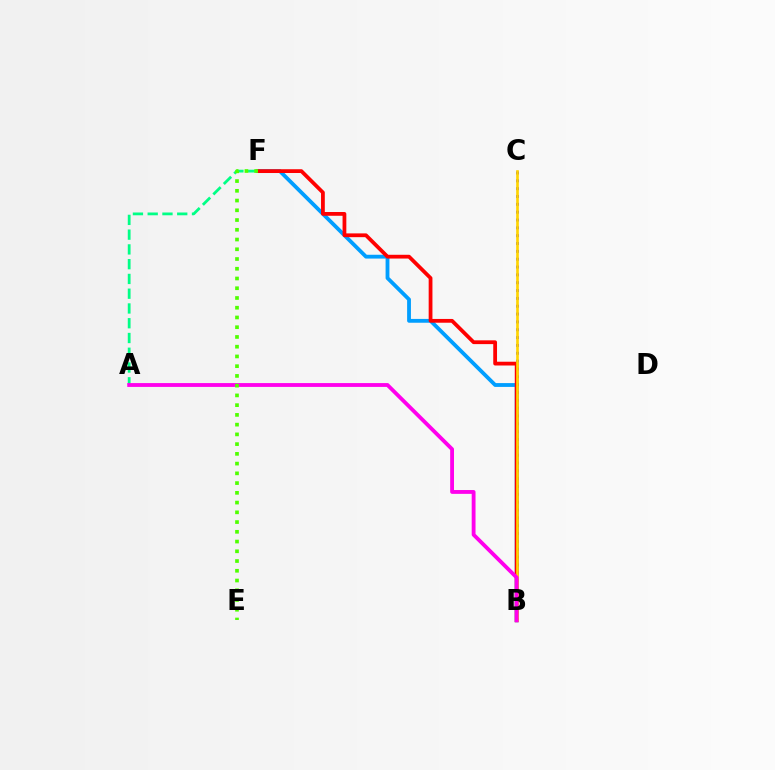{('A', 'F'): [{'color': '#00ff86', 'line_style': 'dashed', 'thickness': 2.01}], ('B', 'F'): [{'color': '#009eff', 'line_style': 'solid', 'thickness': 2.75}, {'color': '#ff0000', 'line_style': 'solid', 'thickness': 2.72}], ('B', 'C'): [{'color': '#3700ff', 'line_style': 'dotted', 'thickness': 2.13}, {'color': '#ffd500', 'line_style': 'solid', 'thickness': 1.91}], ('A', 'B'): [{'color': '#ff00ed', 'line_style': 'solid', 'thickness': 2.76}], ('E', 'F'): [{'color': '#4fff00', 'line_style': 'dotted', 'thickness': 2.65}]}